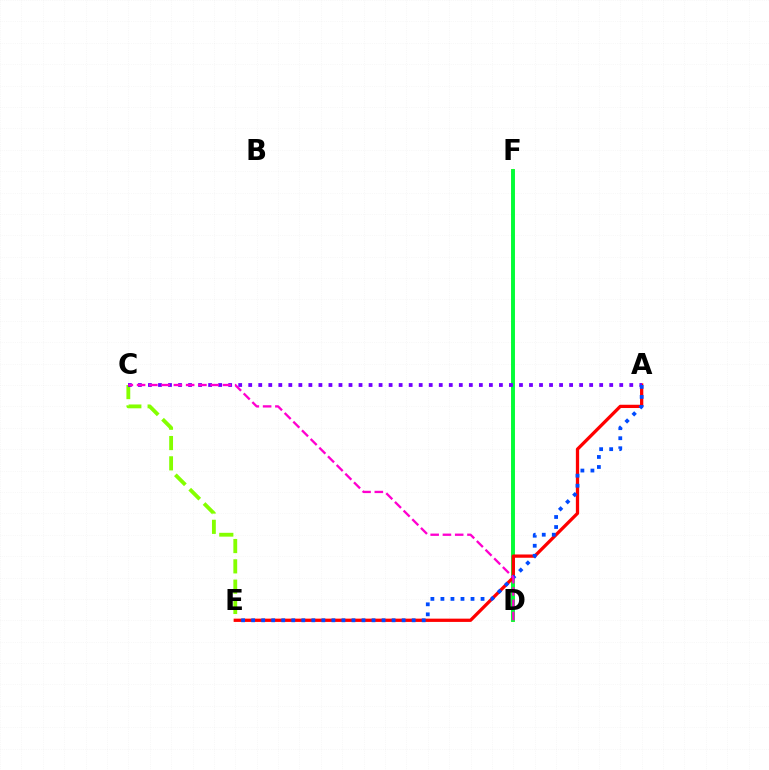{('C', 'E'): [{'color': '#84ff00', 'line_style': 'dashed', 'thickness': 2.76}], ('D', 'F'): [{'color': '#ffbd00', 'line_style': 'solid', 'thickness': 2.66}, {'color': '#00fff6', 'line_style': 'dashed', 'thickness': 1.69}, {'color': '#00ff39', 'line_style': 'solid', 'thickness': 2.75}], ('A', 'E'): [{'color': '#ff0000', 'line_style': 'solid', 'thickness': 2.36}, {'color': '#004bff', 'line_style': 'dotted', 'thickness': 2.73}], ('A', 'C'): [{'color': '#7200ff', 'line_style': 'dotted', 'thickness': 2.72}], ('C', 'D'): [{'color': '#ff00cf', 'line_style': 'dashed', 'thickness': 1.67}]}